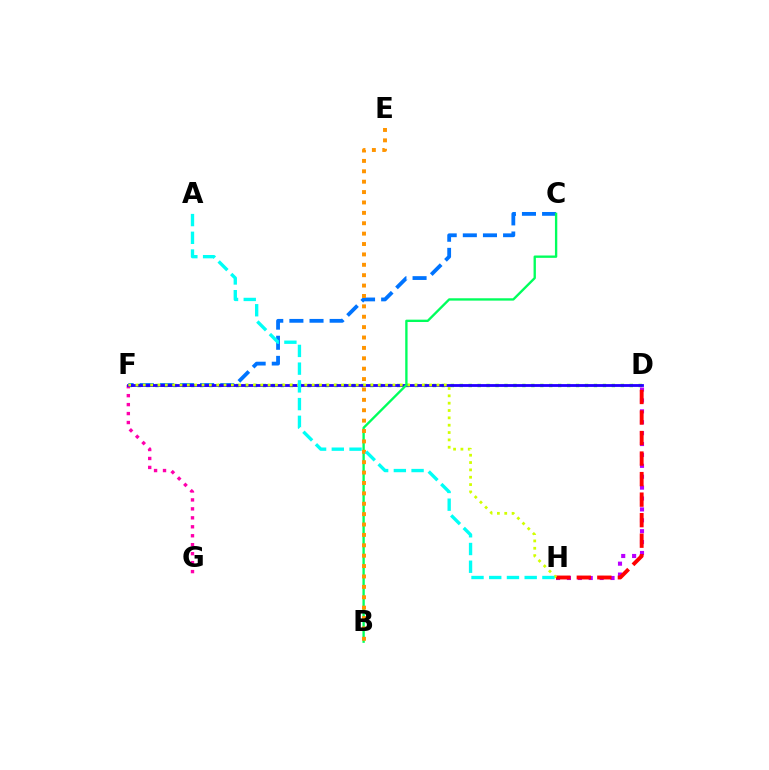{('D', 'F'): [{'color': '#3dff00', 'line_style': 'dotted', 'thickness': 2.43}, {'color': '#2500ff', 'line_style': 'solid', 'thickness': 2.03}], ('F', 'G'): [{'color': '#ff00ac', 'line_style': 'dotted', 'thickness': 2.43}], ('D', 'H'): [{'color': '#b900ff', 'line_style': 'dotted', 'thickness': 2.96}, {'color': '#ff0000', 'line_style': 'dashed', 'thickness': 2.79}], ('C', 'F'): [{'color': '#0074ff', 'line_style': 'dashed', 'thickness': 2.73}], ('F', 'H'): [{'color': '#d1ff00', 'line_style': 'dotted', 'thickness': 1.99}], ('B', 'C'): [{'color': '#00ff5c', 'line_style': 'solid', 'thickness': 1.69}], ('B', 'E'): [{'color': '#ff9400', 'line_style': 'dotted', 'thickness': 2.82}], ('A', 'H'): [{'color': '#00fff6', 'line_style': 'dashed', 'thickness': 2.41}]}